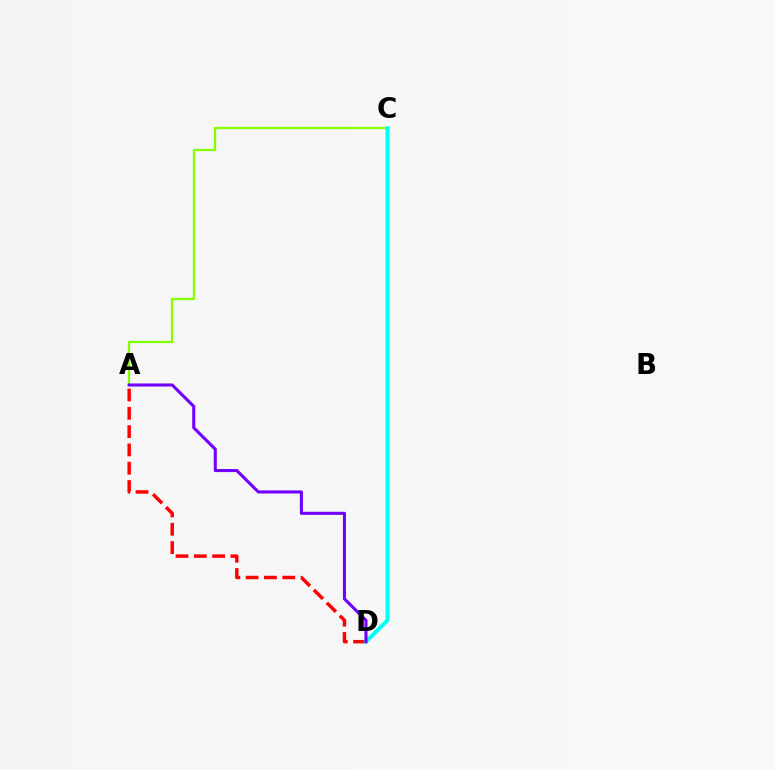{('A', 'D'): [{'color': '#ff0000', 'line_style': 'dashed', 'thickness': 2.49}, {'color': '#7200ff', 'line_style': 'solid', 'thickness': 2.21}], ('A', 'C'): [{'color': '#84ff00', 'line_style': 'solid', 'thickness': 1.63}], ('C', 'D'): [{'color': '#00fff6', 'line_style': 'solid', 'thickness': 2.83}]}